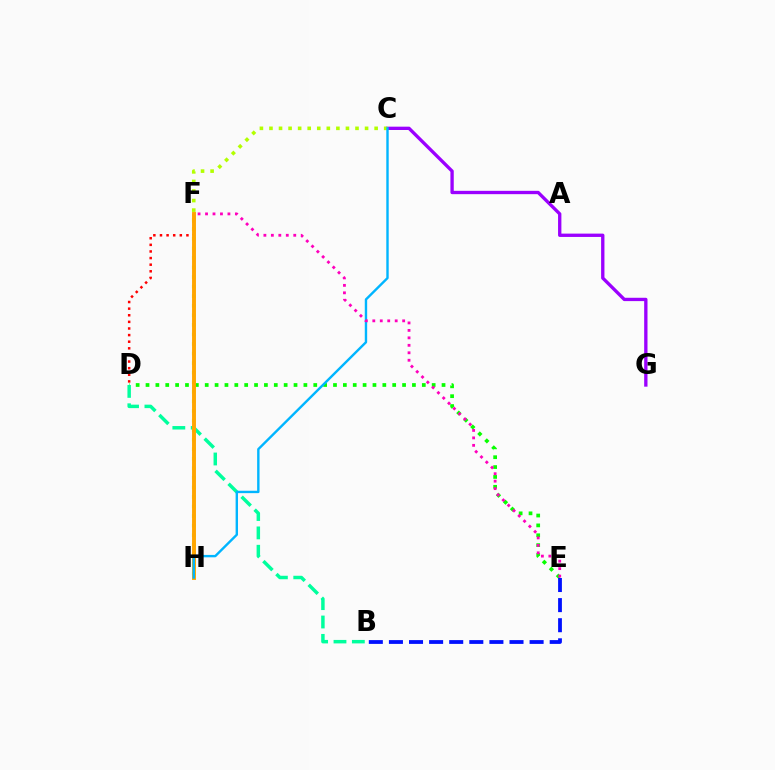{('D', 'E'): [{'color': '#08ff00', 'line_style': 'dotted', 'thickness': 2.68}], ('B', 'D'): [{'color': '#00ff9d', 'line_style': 'dashed', 'thickness': 2.49}], ('D', 'F'): [{'color': '#ff0000', 'line_style': 'dotted', 'thickness': 1.8}], ('B', 'E'): [{'color': '#0010ff', 'line_style': 'dashed', 'thickness': 2.73}], ('C', 'G'): [{'color': '#9b00ff', 'line_style': 'solid', 'thickness': 2.39}], ('C', 'H'): [{'color': '#b3ff00', 'line_style': 'dotted', 'thickness': 2.6}, {'color': '#00b5ff', 'line_style': 'solid', 'thickness': 1.72}], ('F', 'H'): [{'color': '#ffa500', 'line_style': 'solid', 'thickness': 2.81}], ('E', 'F'): [{'color': '#ff00bd', 'line_style': 'dotted', 'thickness': 2.03}]}